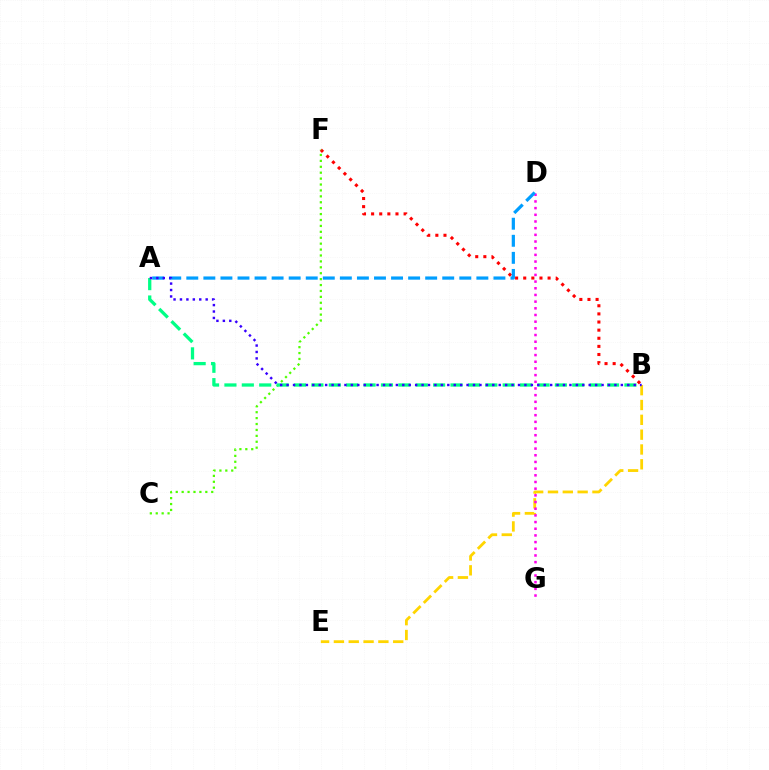{('B', 'F'): [{'color': '#ff0000', 'line_style': 'dotted', 'thickness': 2.21}], ('B', 'E'): [{'color': '#ffd500', 'line_style': 'dashed', 'thickness': 2.01}], ('C', 'F'): [{'color': '#4fff00', 'line_style': 'dotted', 'thickness': 1.61}], ('D', 'G'): [{'color': '#ff00ed', 'line_style': 'dotted', 'thickness': 1.81}], ('A', 'D'): [{'color': '#009eff', 'line_style': 'dashed', 'thickness': 2.32}], ('A', 'B'): [{'color': '#00ff86', 'line_style': 'dashed', 'thickness': 2.36}, {'color': '#3700ff', 'line_style': 'dotted', 'thickness': 1.75}]}